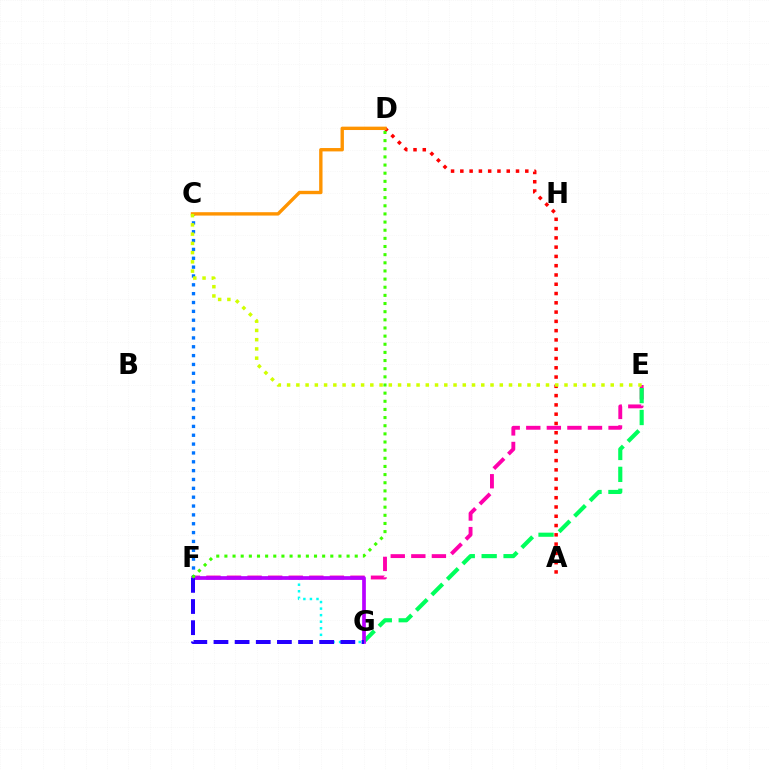{('F', 'G'): [{'color': '#00fff6', 'line_style': 'dotted', 'thickness': 1.78}, {'color': '#b900ff', 'line_style': 'solid', 'thickness': 2.67}, {'color': '#2500ff', 'line_style': 'dashed', 'thickness': 2.87}], ('E', 'F'): [{'color': '#ff00ac', 'line_style': 'dashed', 'thickness': 2.79}], ('C', 'F'): [{'color': '#0074ff', 'line_style': 'dotted', 'thickness': 2.4}], ('E', 'G'): [{'color': '#00ff5c', 'line_style': 'dashed', 'thickness': 2.98}], ('A', 'D'): [{'color': '#ff0000', 'line_style': 'dotted', 'thickness': 2.52}], ('C', 'D'): [{'color': '#ff9400', 'line_style': 'solid', 'thickness': 2.43}], ('D', 'F'): [{'color': '#3dff00', 'line_style': 'dotted', 'thickness': 2.21}], ('C', 'E'): [{'color': '#d1ff00', 'line_style': 'dotted', 'thickness': 2.51}]}